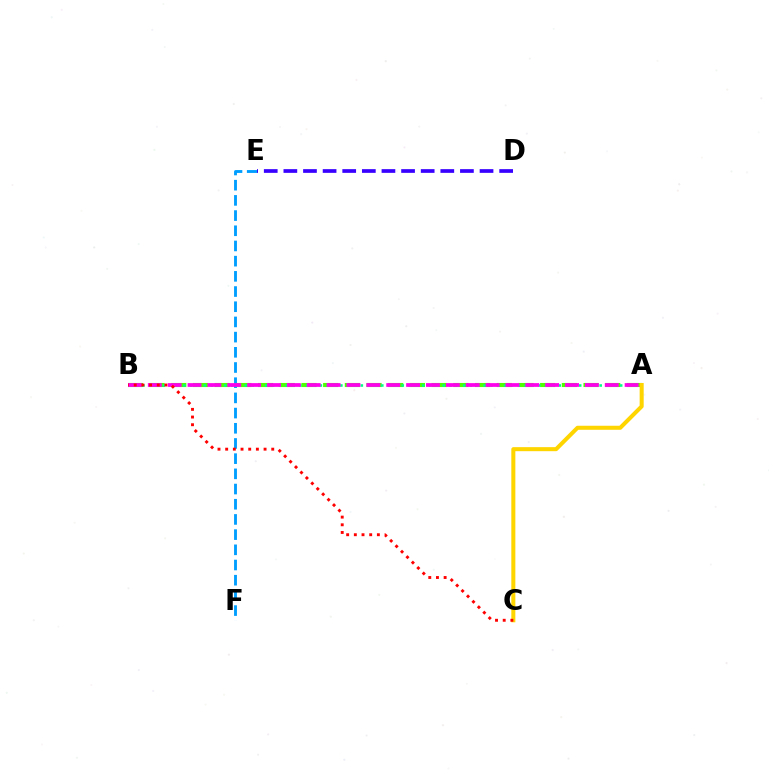{('E', 'F'): [{'color': '#009eff', 'line_style': 'dashed', 'thickness': 2.06}], ('A', 'B'): [{'color': '#4fff00', 'line_style': 'dashed', 'thickness': 2.95}, {'color': '#00ff86', 'line_style': 'dotted', 'thickness': 1.85}, {'color': '#ff00ed', 'line_style': 'dashed', 'thickness': 2.7}], ('A', 'C'): [{'color': '#ffd500', 'line_style': 'solid', 'thickness': 2.91}], ('D', 'E'): [{'color': '#3700ff', 'line_style': 'dashed', 'thickness': 2.67}], ('B', 'C'): [{'color': '#ff0000', 'line_style': 'dotted', 'thickness': 2.09}]}